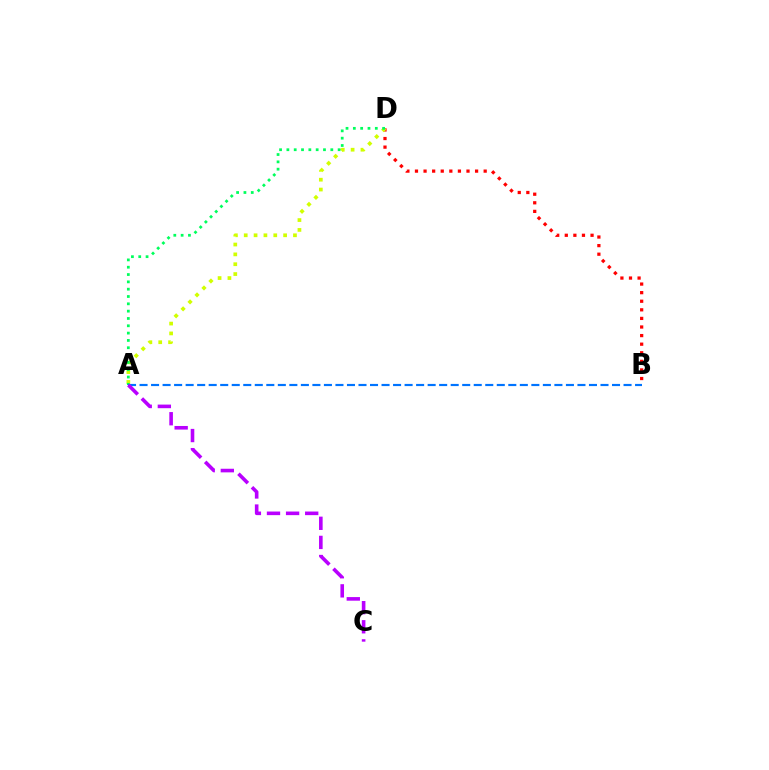{('B', 'D'): [{'color': '#ff0000', 'line_style': 'dotted', 'thickness': 2.33}], ('A', 'D'): [{'color': '#d1ff00', 'line_style': 'dotted', 'thickness': 2.68}, {'color': '#00ff5c', 'line_style': 'dotted', 'thickness': 1.99}], ('A', 'B'): [{'color': '#0074ff', 'line_style': 'dashed', 'thickness': 1.57}], ('A', 'C'): [{'color': '#b900ff', 'line_style': 'dashed', 'thickness': 2.6}]}